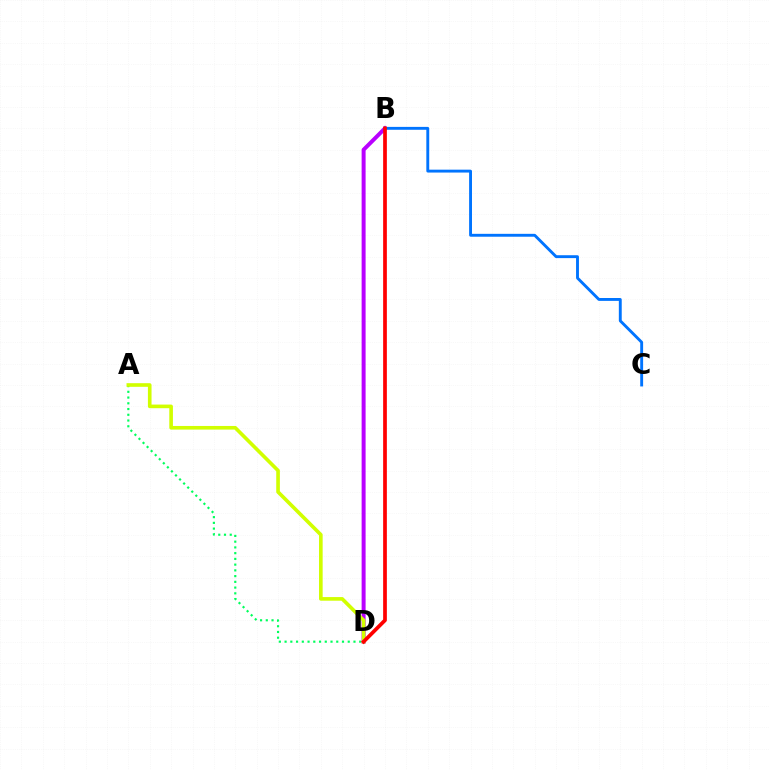{('B', 'D'): [{'color': '#b900ff', 'line_style': 'solid', 'thickness': 2.86}, {'color': '#ff0000', 'line_style': 'solid', 'thickness': 2.68}], ('A', 'D'): [{'color': '#00ff5c', 'line_style': 'dotted', 'thickness': 1.56}, {'color': '#d1ff00', 'line_style': 'solid', 'thickness': 2.62}], ('B', 'C'): [{'color': '#0074ff', 'line_style': 'solid', 'thickness': 2.08}]}